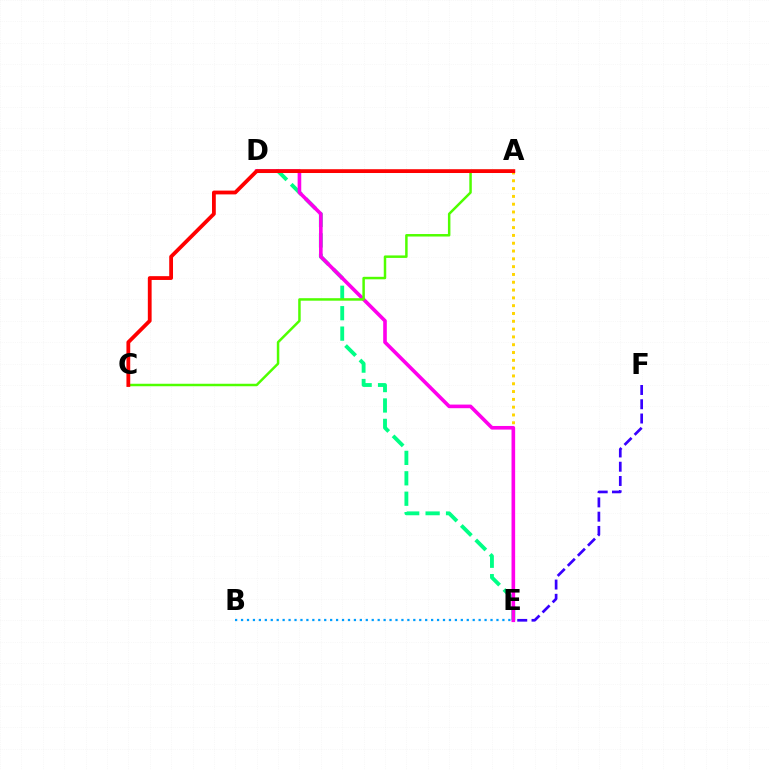{('A', 'E'): [{'color': '#ffd500', 'line_style': 'dotted', 'thickness': 2.12}], ('D', 'E'): [{'color': '#00ff86', 'line_style': 'dashed', 'thickness': 2.77}, {'color': '#ff00ed', 'line_style': 'solid', 'thickness': 2.61}], ('A', 'C'): [{'color': '#4fff00', 'line_style': 'solid', 'thickness': 1.79}, {'color': '#ff0000', 'line_style': 'solid', 'thickness': 2.73}], ('E', 'F'): [{'color': '#3700ff', 'line_style': 'dashed', 'thickness': 1.94}], ('B', 'E'): [{'color': '#009eff', 'line_style': 'dotted', 'thickness': 1.61}]}